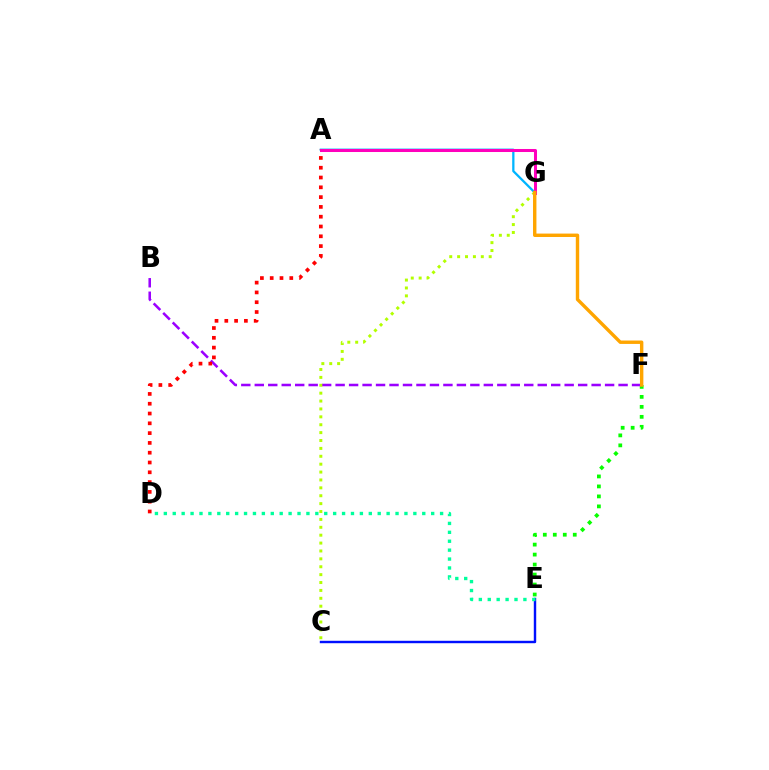{('E', 'F'): [{'color': '#08ff00', 'line_style': 'dotted', 'thickness': 2.71}], ('C', 'E'): [{'color': '#0010ff', 'line_style': 'solid', 'thickness': 1.75}], ('B', 'F'): [{'color': '#9b00ff', 'line_style': 'dashed', 'thickness': 1.83}], ('D', 'E'): [{'color': '#00ff9d', 'line_style': 'dotted', 'thickness': 2.42}], ('A', 'D'): [{'color': '#ff0000', 'line_style': 'dotted', 'thickness': 2.66}], ('C', 'G'): [{'color': '#b3ff00', 'line_style': 'dotted', 'thickness': 2.14}], ('A', 'G'): [{'color': '#00b5ff', 'line_style': 'solid', 'thickness': 1.64}, {'color': '#ff00bd', 'line_style': 'solid', 'thickness': 2.18}], ('F', 'G'): [{'color': '#ffa500', 'line_style': 'solid', 'thickness': 2.45}]}